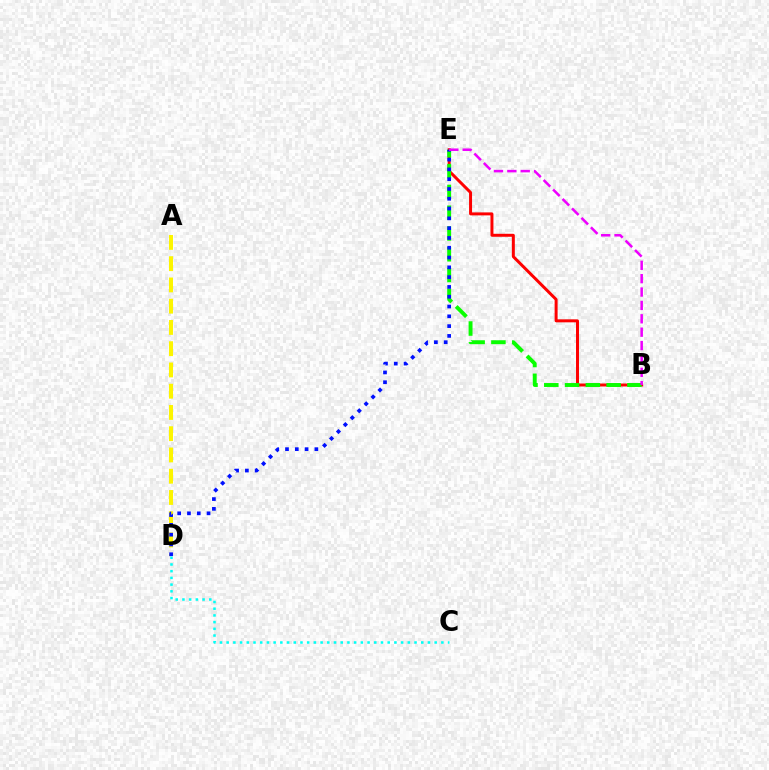{('B', 'E'): [{'color': '#ff0000', 'line_style': 'solid', 'thickness': 2.15}, {'color': '#08ff00', 'line_style': 'dashed', 'thickness': 2.82}, {'color': '#ee00ff', 'line_style': 'dashed', 'thickness': 1.82}], ('A', 'D'): [{'color': '#fcf500', 'line_style': 'dashed', 'thickness': 2.89}], ('D', 'E'): [{'color': '#0010ff', 'line_style': 'dotted', 'thickness': 2.66}], ('C', 'D'): [{'color': '#00fff6', 'line_style': 'dotted', 'thickness': 1.82}]}